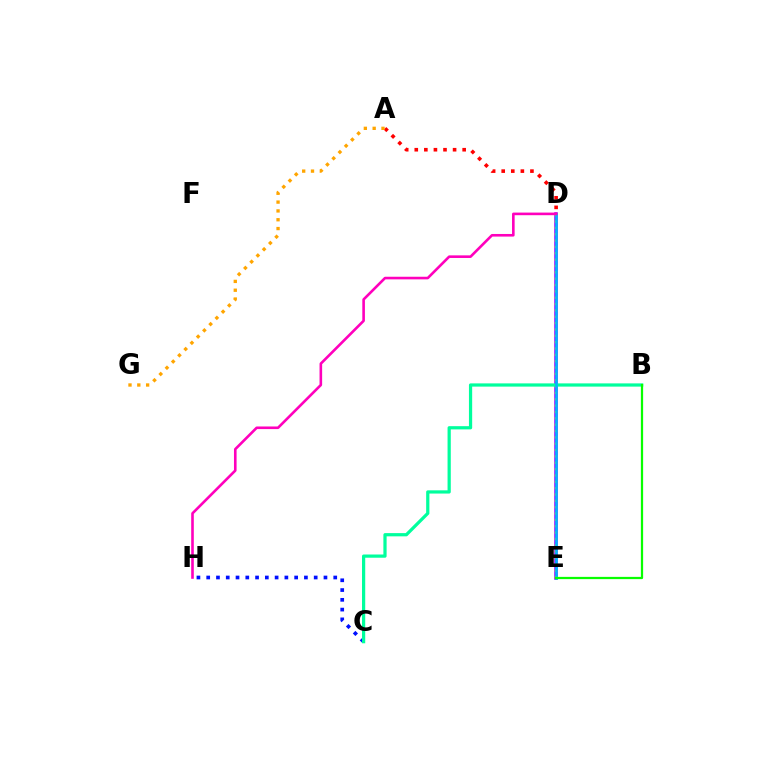{('A', 'D'): [{'color': '#ff0000', 'line_style': 'dotted', 'thickness': 2.6}], ('D', 'E'): [{'color': '#9b00ff', 'line_style': 'solid', 'thickness': 2.54}, {'color': '#b3ff00', 'line_style': 'dotted', 'thickness': 1.72}, {'color': '#00b5ff', 'line_style': 'solid', 'thickness': 1.87}], ('A', 'G'): [{'color': '#ffa500', 'line_style': 'dotted', 'thickness': 2.4}], ('C', 'H'): [{'color': '#0010ff', 'line_style': 'dotted', 'thickness': 2.65}], ('B', 'C'): [{'color': '#00ff9d', 'line_style': 'solid', 'thickness': 2.32}], ('D', 'H'): [{'color': '#ff00bd', 'line_style': 'solid', 'thickness': 1.88}], ('B', 'E'): [{'color': '#08ff00', 'line_style': 'solid', 'thickness': 1.61}]}